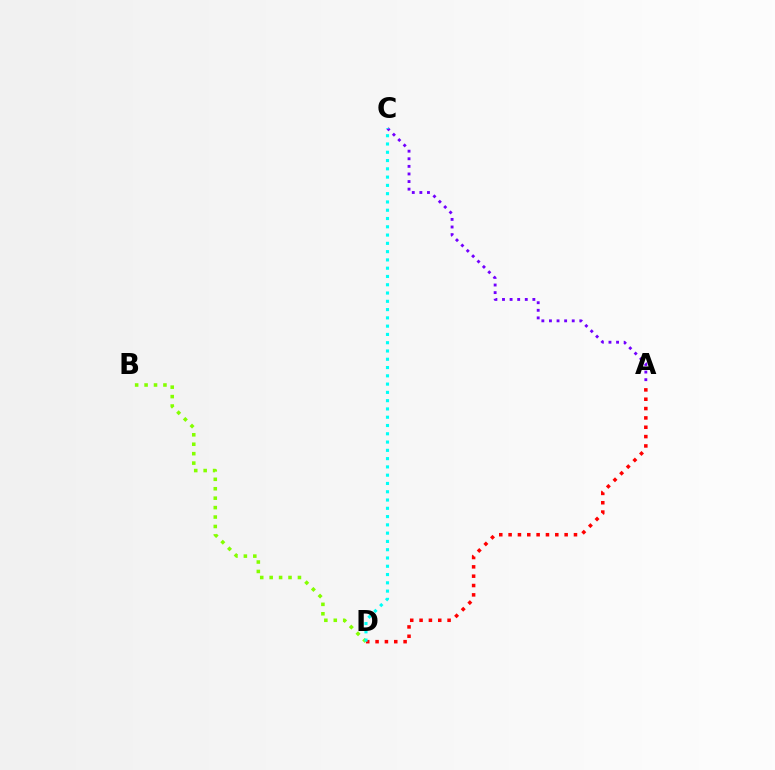{('A', 'C'): [{'color': '#7200ff', 'line_style': 'dotted', 'thickness': 2.06}], ('B', 'D'): [{'color': '#84ff00', 'line_style': 'dotted', 'thickness': 2.56}], ('A', 'D'): [{'color': '#ff0000', 'line_style': 'dotted', 'thickness': 2.54}], ('C', 'D'): [{'color': '#00fff6', 'line_style': 'dotted', 'thickness': 2.25}]}